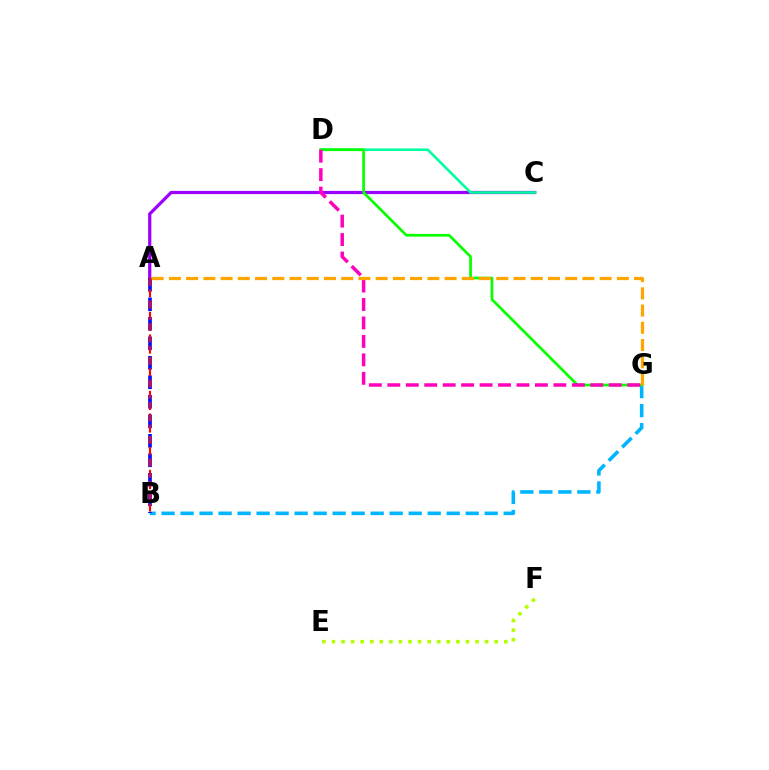{('A', 'C'): [{'color': '#9b00ff', 'line_style': 'solid', 'thickness': 2.32}], ('B', 'G'): [{'color': '#00b5ff', 'line_style': 'dashed', 'thickness': 2.58}], ('C', 'D'): [{'color': '#00ff9d', 'line_style': 'solid', 'thickness': 1.88}], ('D', 'G'): [{'color': '#08ff00', 'line_style': 'solid', 'thickness': 1.95}, {'color': '#ff00bd', 'line_style': 'dashed', 'thickness': 2.51}], ('A', 'B'): [{'color': '#0010ff', 'line_style': 'dashed', 'thickness': 2.65}, {'color': '#ff0000', 'line_style': 'dashed', 'thickness': 1.53}], ('E', 'F'): [{'color': '#b3ff00', 'line_style': 'dotted', 'thickness': 2.6}], ('A', 'G'): [{'color': '#ffa500', 'line_style': 'dashed', 'thickness': 2.34}]}